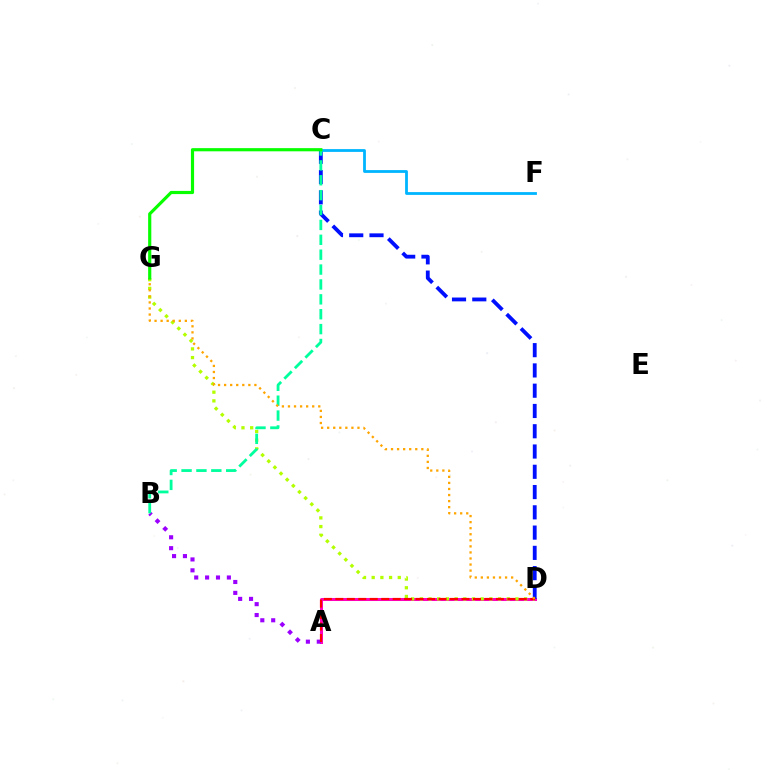{('A', 'D'): [{'color': '#ff00bd', 'line_style': 'solid', 'thickness': 2.18}, {'color': '#ff0000', 'line_style': 'dashed', 'thickness': 1.56}], ('C', 'D'): [{'color': '#0010ff', 'line_style': 'dashed', 'thickness': 2.75}], ('D', 'G'): [{'color': '#b3ff00', 'line_style': 'dotted', 'thickness': 2.36}, {'color': '#ffa500', 'line_style': 'dotted', 'thickness': 1.65}], ('A', 'B'): [{'color': '#9b00ff', 'line_style': 'dotted', 'thickness': 2.96}], ('C', 'F'): [{'color': '#00b5ff', 'line_style': 'solid', 'thickness': 2.02}], ('B', 'C'): [{'color': '#00ff9d', 'line_style': 'dashed', 'thickness': 2.02}], ('C', 'G'): [{'color': '#08ff00', 'line_style': 'solid', 'thickness': 2.28}]}